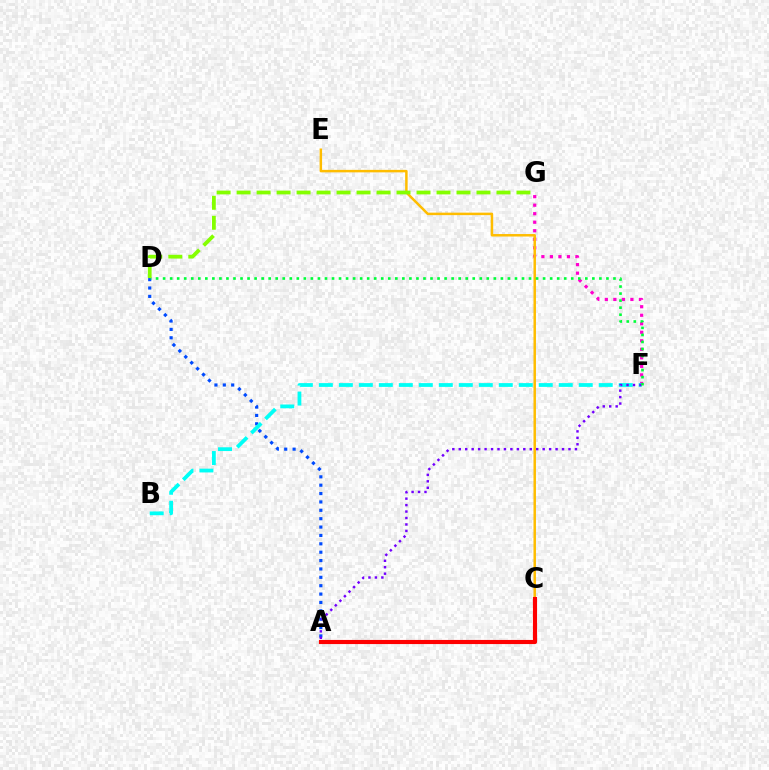{('A', 'D'): [{'color': '#004bff', 'line_style': 'dotted', 'thickness': 2.28}], ('F', 'G'): [{'color': '#ff00cf', 'line_style': 'dotted', 'thickness': 2.31}], ('B', 'F'): [{'color': '#00fff6', 'line_style': 'dashed', 'thickness': 2.72}], ('C', 'E'): [{'color': '#ffbd00', 'line_style': 'solid', 'thickness': 1.79}], ('A', 'F'): [{'color': '#7200ff', 'line_style': 'dotted', 'thickness': 1.75}], ('D', 'F'): [{'color': '#00ff39', 'line_style': 'dotted', 'thickness': 1.91}], ('A', 'C'): [{'color': '#ff0000', 'line_style': 'solid', 'thickness': 2.97}], ('D', 'G'): [{'color': '#84ff00', 'line_style': 'dashed', 'thickness': 2.72}]}